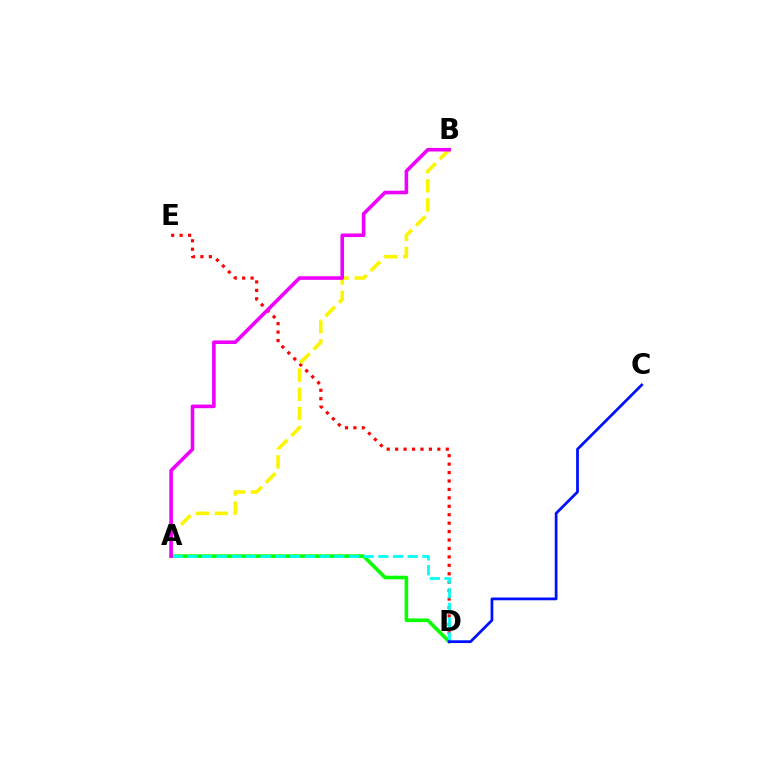{('D', 'E'): [{'color': '#ff0000', 'line_style': 'dotted', 'thickness': 2.29}], ('A', 'D'): [{'color': '#08ff00', 'line_style': 'solid', 'thickness': 2.59}, {'color': '#00fff6', 'line_style': 'dashed', 'thickness': 2.0}], ('A', 'B'): [{'color': '#fcf500', 'line_style': 'dashed', 'thickness': 2.6}, {'color': '#ee00ff', 'line_style': 'solid', 'thickness': 2.58}], ('C', 'D'): [{'color': '#0010ff', 'line_style': 'solid', 'thickness': 1.99}]}